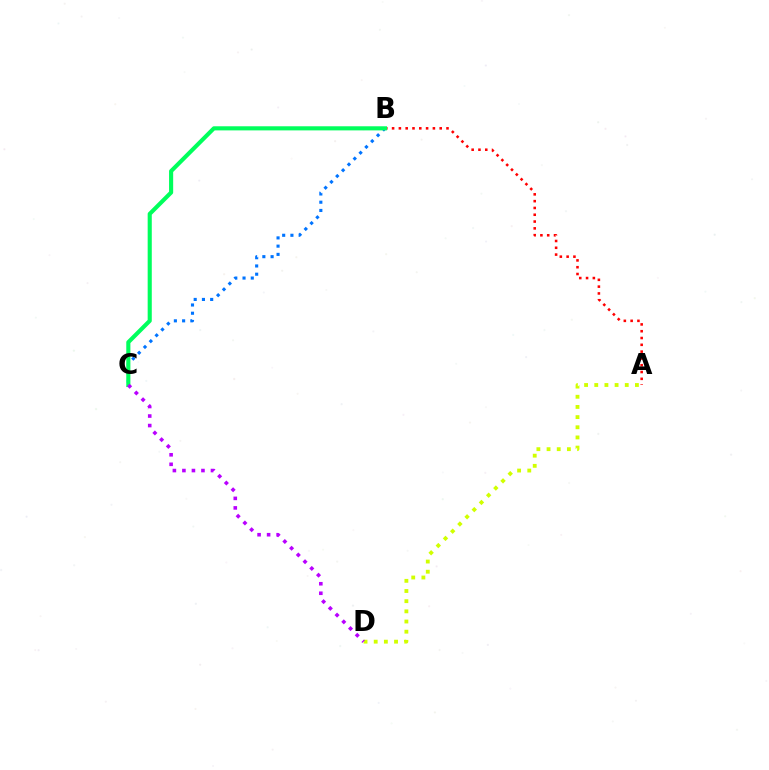{('B', 'C'): [{'color': '#0074ff', 'line_style': 'dotted', 'thickness': 2.24}, {'color': '#00ff5c', 'line_style': 'solid', 'thickness': 2.96}], ('A', 'B'): [{'color': '#ff0000', 'line_style': 'dotted', 'thickness': 1.85}], ('A', 'D'): [{'color': '#d1ff00', 'line_style': 'dotted', 'thickness': 2.76}], ('C', 'D'): [{'color': '#b900ff', 'line_style': 'dotted', 'thickness': 2.59}]}